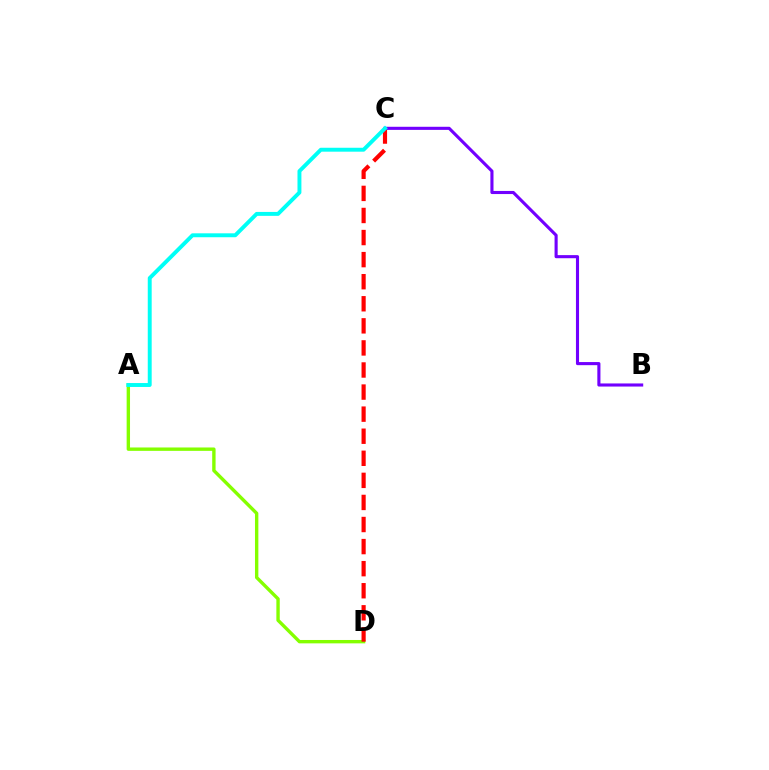{('A', 'D'): [{'color': '#84ff00', 'line_style': 'solid', 'thickness': 2.43}], ('C', 'D'): [{'color': '#ff0000', 'line_style': 'dashed', 'thickness': 3.0}], ('B', 'C'): [{'color': '#7200ff', 'line_style': 'solid', 'thickness': 2.23}], ('A', 'C'): [{'color': '#00fff6', 'line_style': 'solid', 'thickness': 2.82}]}